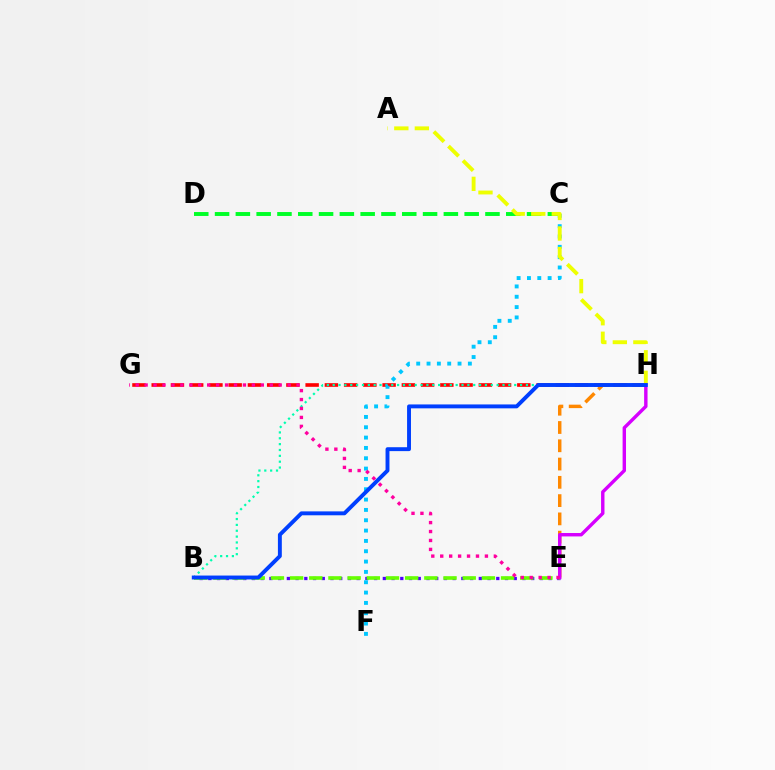{('C', 'D'): [{'color': '#00ff27', 'line_style': 'dashed', 'thickness': 2.83}], ('G', 'H'): [{'color': '#ff0000', 'line_style': 'dashed', 'thickness': 2.61}], ('B', 'H'): [{'color': '#00ffaf', 'line_style': 'dotted', 'thickness': 1.59}, {'color': '#003fff', 'line_style': 'solid', 'thickness': 2.81}], ('B', 'E'): [{'color': '#4f00ff', 'line_style': 'dotted', 'thickness': 2.37}, {'color': '#66ff00', 'line_style': 'dashed', 'thickness': 2.61}], ('E', 'H'): [{'color': '#ff8800', 'line_style': 'dashed', 'thickness': 2.48}, {'color': '#d600ff', 'line_style': 'solid', 'thickness': 2.45}], ('C', 'F'): [{'color': '#00c7ff', 'line_style': 'dotted', 'thickness': 2.81}], ('A', 'H'): [{'color': '#eeff00', 'line_style': 'dashed', 'thickness': 2.79}], ('E', 'G'): [{'color': '#ff00a0', 'line_style': 'dotted', 'thickness': 2.43}]}